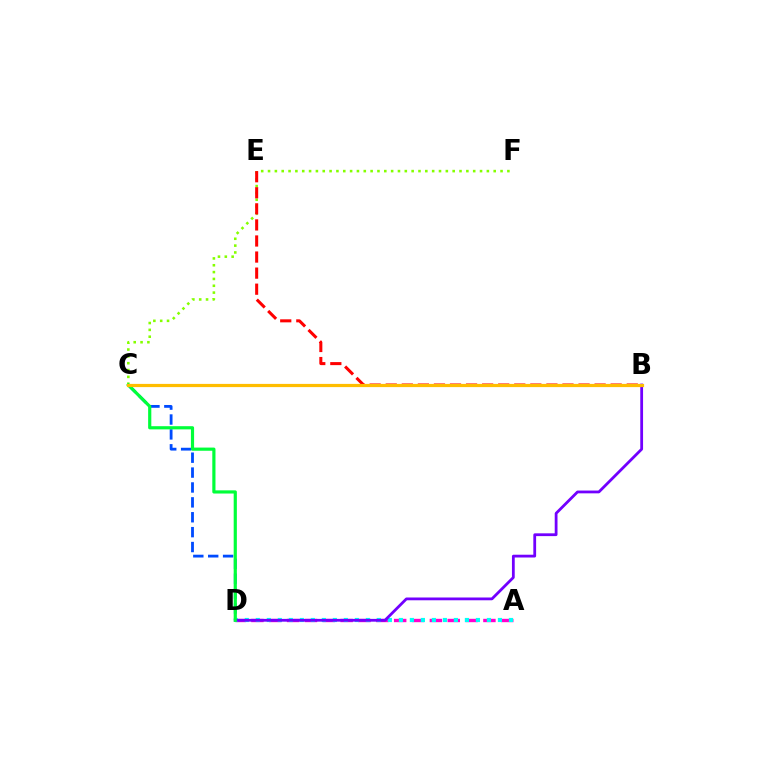{('C', 'D'): [{'color': '#004bff', 'line_style': 'dashed', 'thickness': 2.02}, {'color': '#00ff39', 'line_style': 'solid', 'thickness': 2.29}], ('C', 'F'): [{'color': '#84ff00', 'line_style': 'dotted', 'thickness': 1.86}], ('A', 'D'): [{'color': '#ff00cf', 'line_style': 'dashed', 'thickness': 2.42}, {'color': '#00fff6', 'line_style': 'dotted', 'thickness': 2.99}], ('B', 'E'): [{'color': '#ff0000', 'line_style': 'dashed', 'thickness': 2.18}], ('B', 'D'): [{'color': '#7200ff', 'line_style': 'solid', 'thickness': 2.01}], ('B', 'C'): [{'color': '#ffbd00', 'line_style': 'solid', 'thickness': 2.31}]}